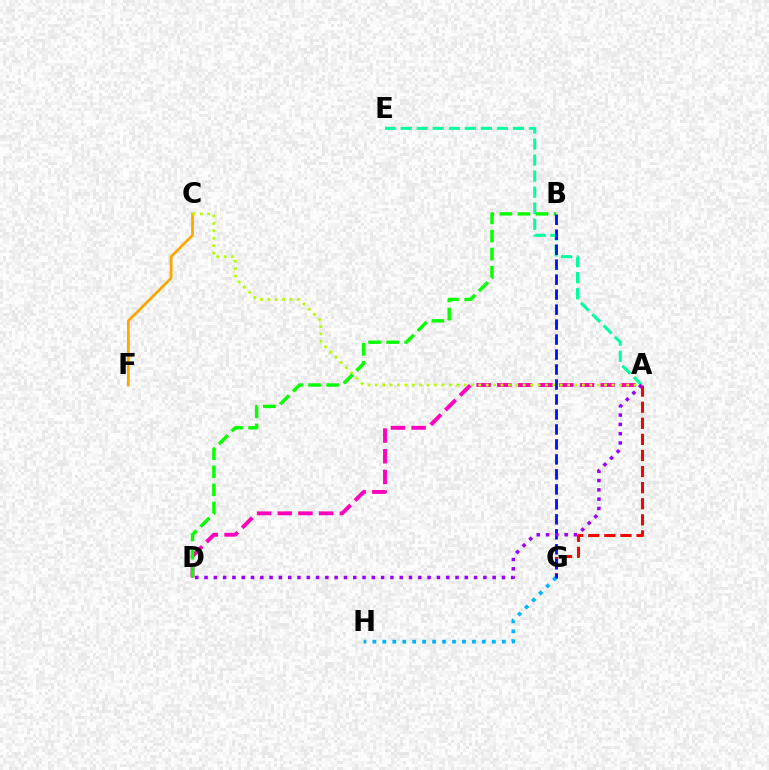{('C', 'F'): [{'color': '#ffa500', 'line_style': 'solid', 'thickness': 1.96}], ('A', 'G'): [{'color': '#ff0000', 'line_style': 'dashed', 'thickness': 2.19}], ('A', 'D'): [{'color': '#ff00bd', 'line_style': 'dashed', 'thickness': 2.81}, {'color': '#9b00ff', 'line_style': 'dotted', 'thickness': 2.53}], ('G', 'H'): [{'color': '#00b5ff', 'line_style': 'dotted', 'thickness': 2.7}], ('A', 'C'): [{'color': '#b3ff00', 'line_style': 'dotted', 'thickness': 2.01}], ('A', 'E'): [{'color': '#00ff9d', 'line_style': 'dashed', 'thickness': 2.18}], ('B', 'D'): [{'color': '#08ff00', 'line_style': 'dashed', 'thickness': 2.45}], ('B', 'G'): [{'color': '#0010ff', 'line_style': 'dashed', 'thickness': 2.04}]}